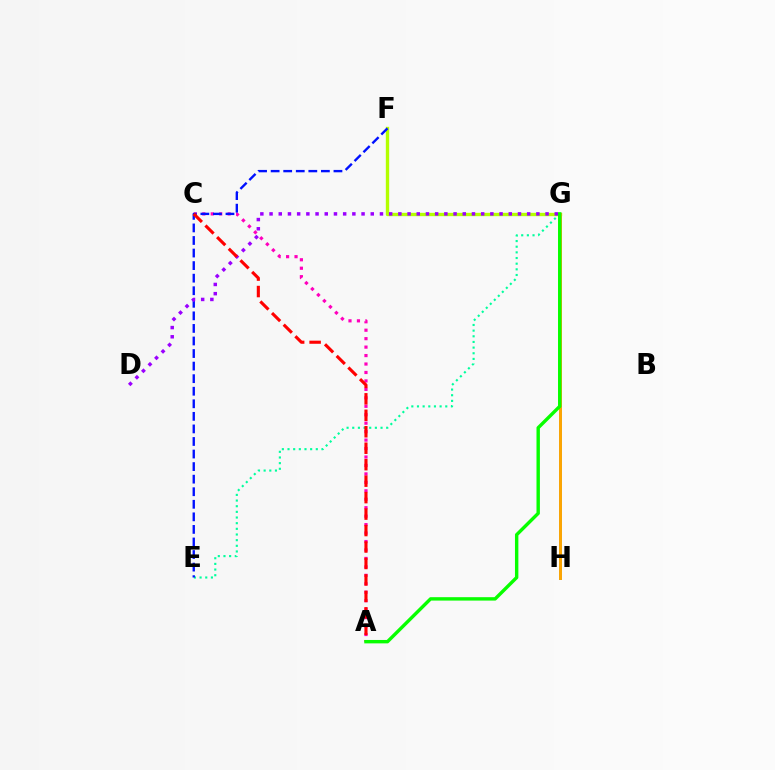{('G', 'H'): [{'color': '#00b5ff', 'line_style': 'solid', 'thickness': 2.15}, {'color': '#ffa500', 'line_style': 'solid', 'thickness': 2.12}], ('E', 'G'): [{'color': '#00ff9d', 'line_style': 'dotted', 'thickness': 1.54}], ('F', 'G'): [{'color': '#b3ff00', 'line_style': 'solid', 'thickness': 2.42}], ('A', 'C'): [{'color': '#ff00bd', 'line_style': 'dotted', 'thickness': 2.3}, {'color': '#ff0000', 'line_style': 'dashed', 'thickness': 2.24}], ('E', 'F'): [{'color': '#0010ff', 'line_style': 'dashed', 'thickness': 1.71}], ('D', 'G'): [{'color': '#9b00ff', 'line_style': 'dotted', 'thickness': 2.5}], ('A', 'G'): [{'color': '#08ff00', 'line_style': 'solid', 'thickness': 2.45}]}